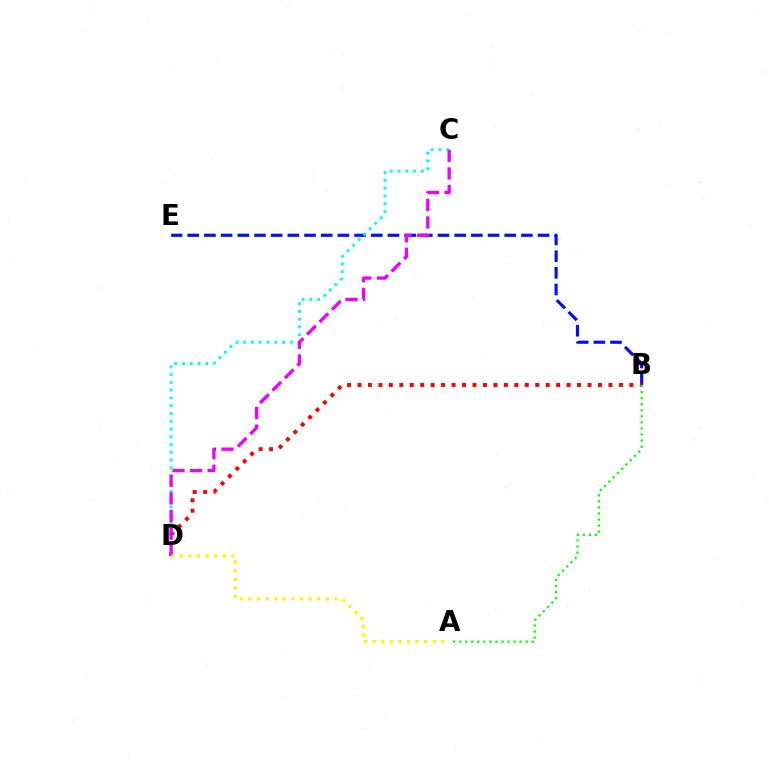{('B', 'E'): [{'color': '#0010ff', 'line_style': 'dashed', 'thickness': 2.27}], ('B', 'D'): [{'color': '#ff0000', 'line_style': 'dotted', 'thickness': 2.84}], ('C', 'D'): [{'color': '#00fff6', 'line_style': 'dotted', 'thickness': 2.11}, {'color': '#ee00ff', 'line_style': 'dashed', 'thickness': 2.39}], ('A', 'B'): [{'color': '#08ff00', 'line_style': 'dotted', 'thickness': 1.64}], ('A', 'D'): [{'color': '#fcf500', 'line_style': 'dotted', 'thickness': 2.33}]}